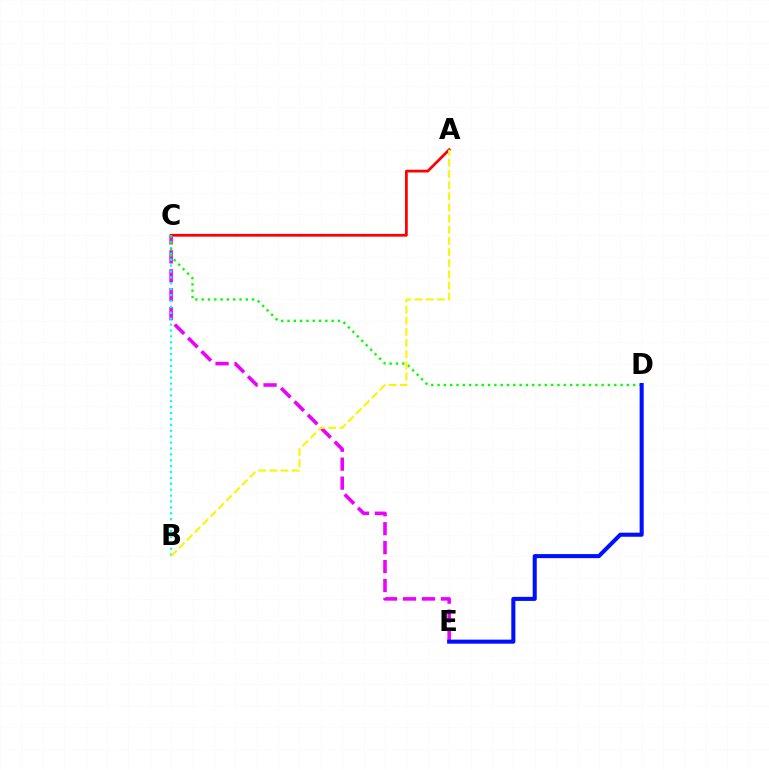{('A', 'C'): [{'color': '#ff0000', 'line_style': 'solid', 'thickness': 1.98}], ('C', 'E'): [{'color': '#ee00ff', 'line_style': 'dashed', 'thickness': 2.57}], ('B', 'C'): [{'color': '#00fff6', 'line_style': 'dotted', 'thickness': 1.6}], ('C', 'D'): [{'color': '#08ff00', 'line_style': 'dotted', 'thickness': 1.71}], ('D', 'E'): [{'color': '#0010ff', 'line_style': 'solid', 'thickness': 2.92}], ('A', 'B'): [{'color': '#fcf500', 'line_style': 'dashed', 'thickness': 1.51}]}